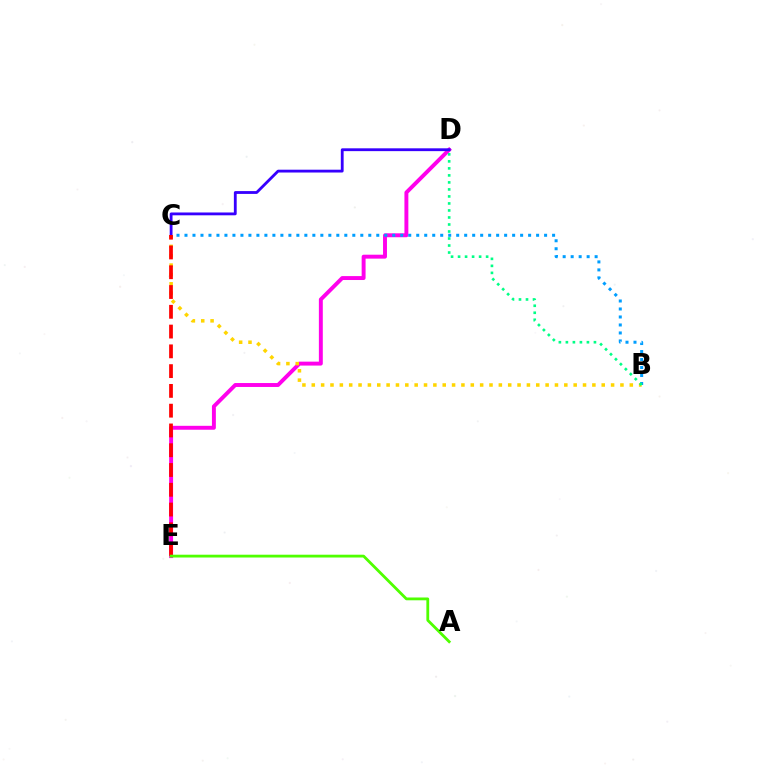{('D', 'E'): [{'color': '#ff00ed', 'line_style': 'solid', 'thickness': 2.83}], ('B', 'C'): [{'color': '#009eff', 'line_style': 'dotted', 'thickness': 2.17}, {'color': '#ffd500', 'line_style': 'dotted', 'thickness': 2.54}], ('B', 'D'): [{'color': '#00ff86', 'line_style': 'dotted', 'thickness': 1.91}], ('C', 'D'): [{'color': '#3700ff', 'line_style': 'solid', 'thickness': 2.03}], ('C', 'E'): [{'color': '#ff0000', 'line_style': 'dashed', 'thickness': 2.69}], ('A', 'E'): [{'color': '#4fff00', 'line_style': 'solid', 'thickness': 2.01}]}